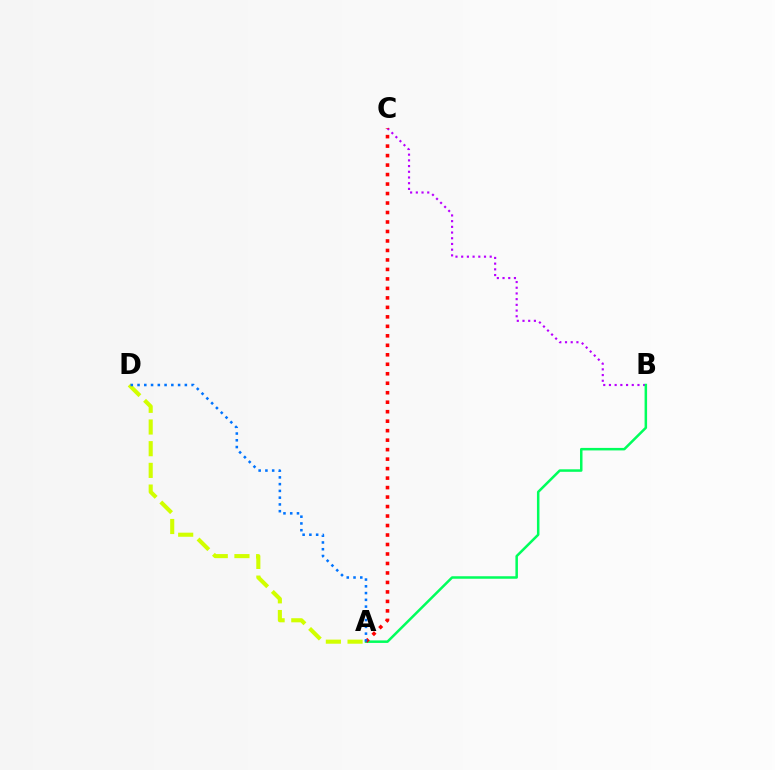{('A', 'D'): [{'color': '#d1ff00', 'line_style': 'dashed', 'thickness': 2.95}, {'color': '#0074ff', 'line_style': 'dotted', 'thickness': 1.84}], ('B', 'C'): [{'color': '#b900ff', 'line_style': 'dotted', 'thickness': 1.55}], ('A', 'B'): [{'color': '#00ff5c', 'line_style': 'solid', 'thickness': 1.81}], ('A', 'C'): [{'color': '#ff0000', 'line_style': 'dotted', 'thickness': 2.58}]}